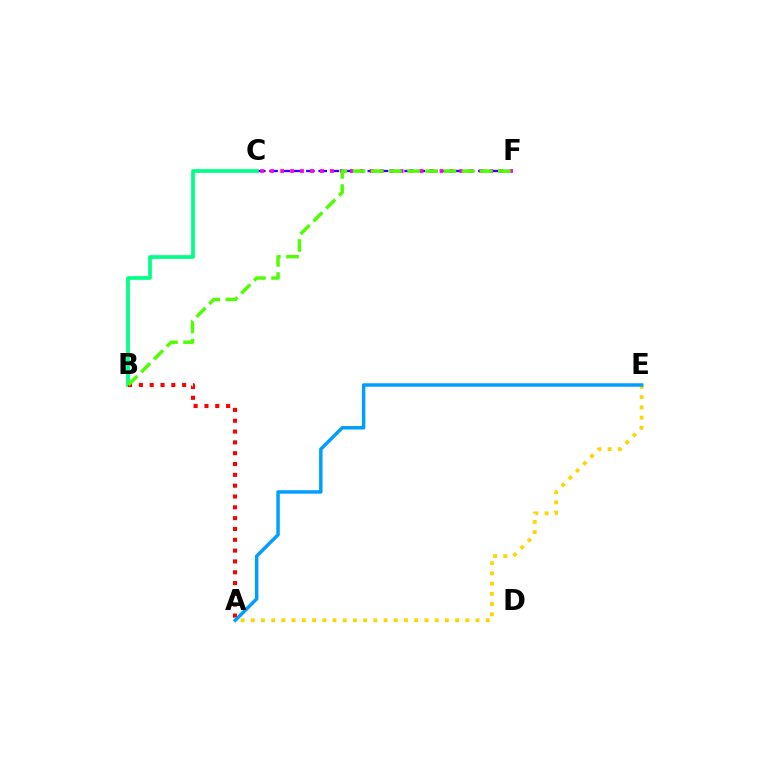{('C', 'F'): [{'color': '#3700ff', 'line_style': 'dashed', 'thickness': 1.67}, {'color': '#ff00ed', 'line_style': 'dotted', 'thickness': 2.71}], ('B', 'C'): [{'color': '#00ff86', 'line_style': 'solid', 'thickness': 2.66}], ('A', 'B'): [{'color': '#ff0000', 'line_style': 'dotted', 'thickness': 2.94}], ('B', 'F'): [{'color': '#4fff00', 'line_style': 'dashed', 'thickness': 2.47}], ('A', 'E'): [{'color': '#ffd500', 'line_style': 'dotted', 'thickness': 2.78}, {'color': '#009eff', 'line_style': 'solid', 'thickness': 2.49}]}